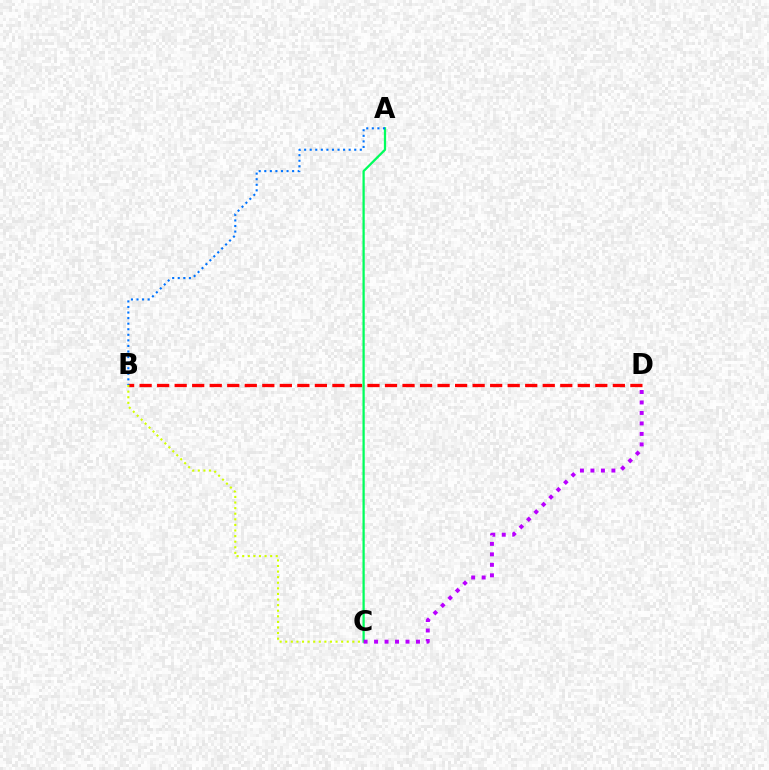{('A', 'C'): [{'color': '#00ff5c', 'line_style': 'solid', 'thickness': 1.63}], ('C', 'D'): [{'color': '#b900ff', 'line_style': 'dotted', 'thickness': 2.85}], ('B', 'D'): [{'color': '#ff0000', 'line_style': 'dashed', 'thickness': 2.38}], ('B', 'C'): [{'color': '#d1ff00', 'line_style': 'dotted', 'thickness': 1.52}], ('A', 'B'): [{'color': '#0074ff', 'line_style': 'dotted', 'thickness': 1.51}]}